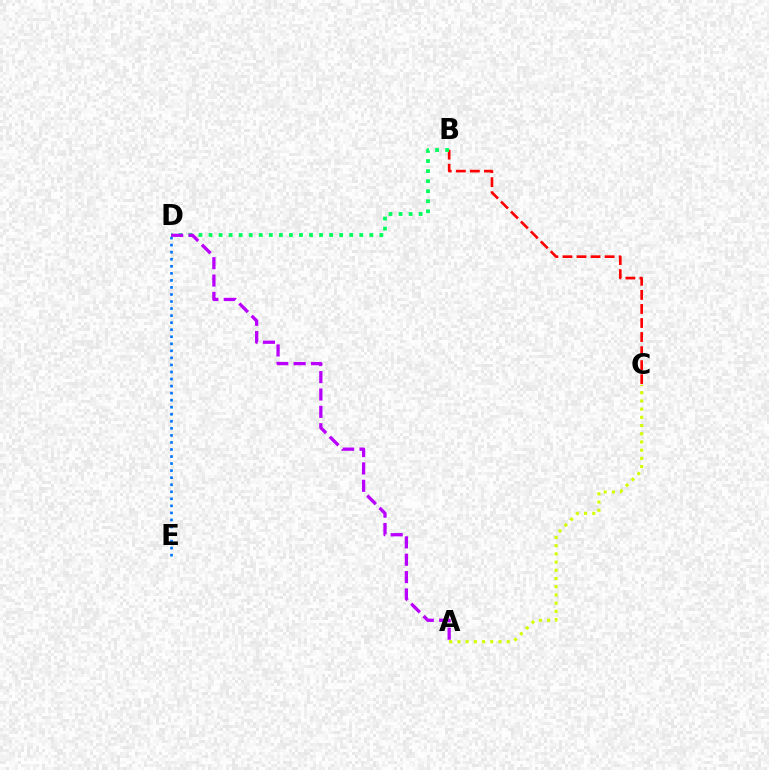{('D', 'E'): [{'color': '#0074ff', 'line_style': 'dotted', 'thickness': 1.91}], ('A', 'C'): [{'color': '#d1ff00', 'line_style': 'dotted', 'thickness': 2.23}], ('B', 'C'): [{'color': '#ff0000', 'line_style': 'dashed', 'thickness': 1.91}], ('B', 'D'): [{'color': '#00ff5c', 'line_style': 'dotted', 'thickness': 2.73}], ('A', 'D'): [{'color': '#b900ff', 'line_style': 'dashed', 'thickness': 2.36}]}